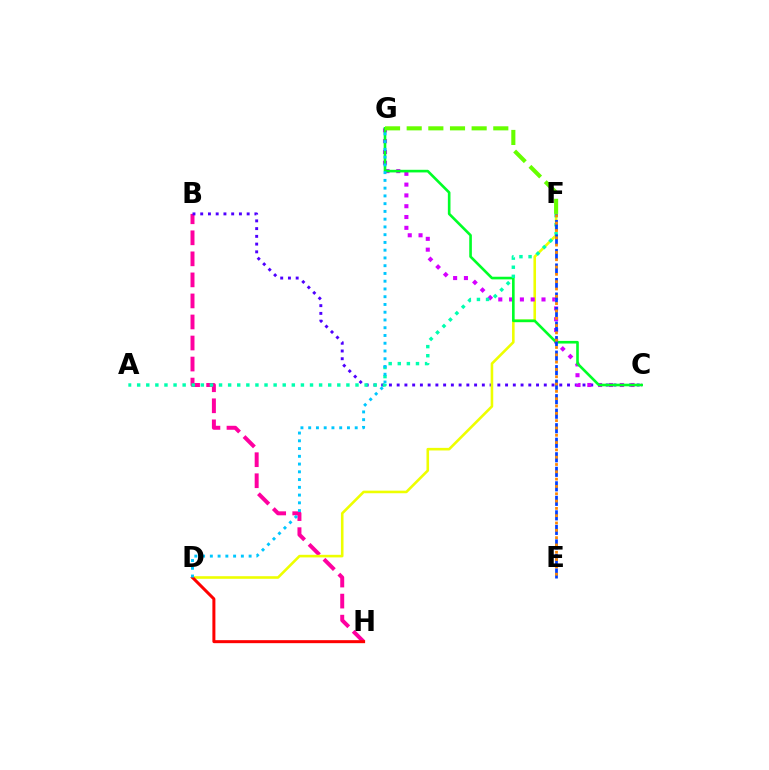{('B', 'H'): [{'color': '#ff00a0', 'line_style': 'dashed', 'thickness': 2.86}], ('B', 'C'): [{'color': '#4f00ff', 'line_style': 'dotted', 'thickness': 2.1}], ('D', 'F'): [{'color': '#eeff00', 'line_style': 'solid', 'thickness': 1.87}], ('C', 'G'): [{'color': '#d600ff', 'line_style': 'dotted', 'thickness': 2.94}, {'color': '#00ff27', 'line_style': 'solid', 'thickness': 1.89}], ('A', 'F'): [{'color': '#00ffaf', 'line_style': 'dotted', 'thickness': 2.47}], ('E', 'F'): [{'color': '#003fff', 'line_style': 'dashed', 'thickness': 1.97}, {'color': '#ff8800', 'line_style': 'dotted', 'thickness': 1.99}], ('D', 'H'): [{'color': '#ff0000', 'line_style': 'solid', 'thickness': 2.16}], ('D', 'G'): [{'color': '#00c7ff', 'line_style': 'dotted', 'thickness': 2.11}], ('F', 'G'): [{'color': '#66ff00', 'line_style': 'dashed', 'thickness': 2.94}]}